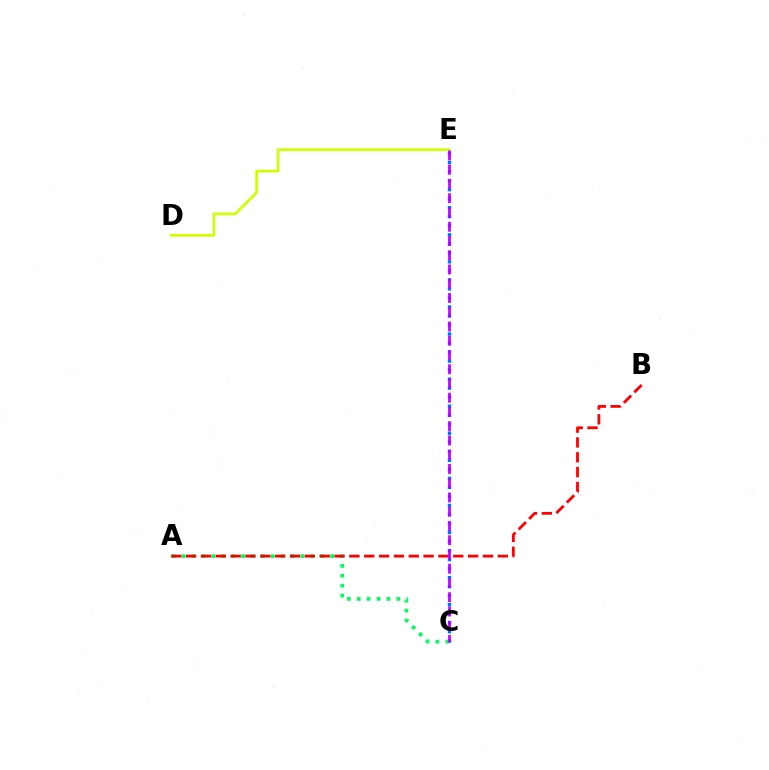{('D', 'E'): [{'color': '#d1ff00', 'line_style': 'solid', 'thickness': 1.97}], ('C', 'E'): [{'color': '#0074ff', 'line_style': 'dotted', 'thickness': 2.45}, {'color': '#b900ff', 'line_style': 'dashed', 'thickness': 1.94}], ('A', 'C'): [{'color': '#00ff5c', 'line_style': 'dotted', 'thickness': 2.69}], ('A', 'B'): [{'color': '#ff0000', 'line_style': 'dashed', 'thickness': 2.02}]}